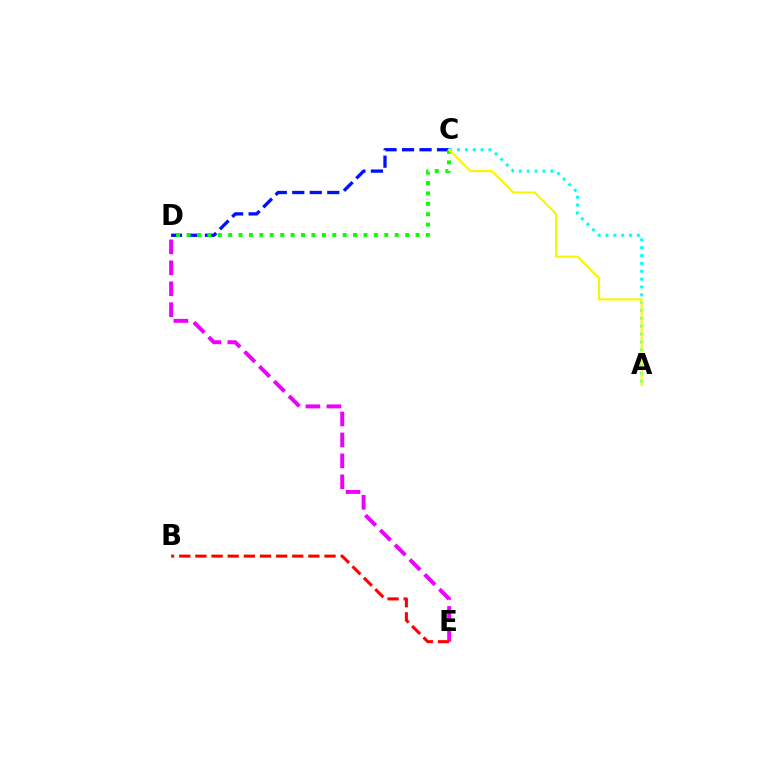{('A', 'C'): [{'color': '#00fff6', 'line_style': 'dotted', 'thickness': 2.13}, {'color': '#fcf500', 'line_style': 'solid', 'thickness': 1.55}], ('C', 'D'): [{'color': '#0010ff', 'line_style': 'dashed', 'thickness': 2.38}, {'color': '#08ff00', 'line_style': 'dotted', 'thickness': 2.83}], ('D', 'E'): [{'color': '#ee00ff', 'line_style': 'dashed', 'thickness': 2.84}], ('B', 'E'): [{'color': '#ff0000', 'line_style': 'dashed', 'thickness': 2.19}]}